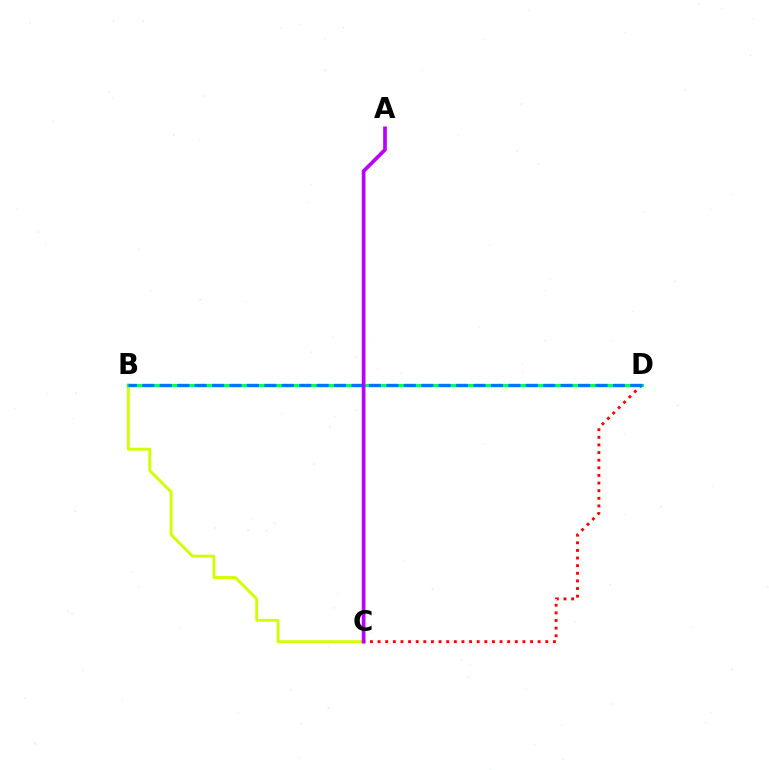{('C', 'D'): [{'color': '#ff0000', 'line_style': 'dotted', 'thickness': 2.07}], ('B', 'C'): [{'color': '#d1ff00', 'line_style': 'solid', 'thickness': 2.08}], ('B', 'D'): [{'color': '#00ff5c', 'line_style': 'solid', 'thickness': 2.25}, {'color': '#0074ff', 'line_style': 'dashed', 'thickness': 2.37}], ('A', 'C'): [{'color': '#b900ff', 'line_style': 'solid', 'thickness': 2.66}]}